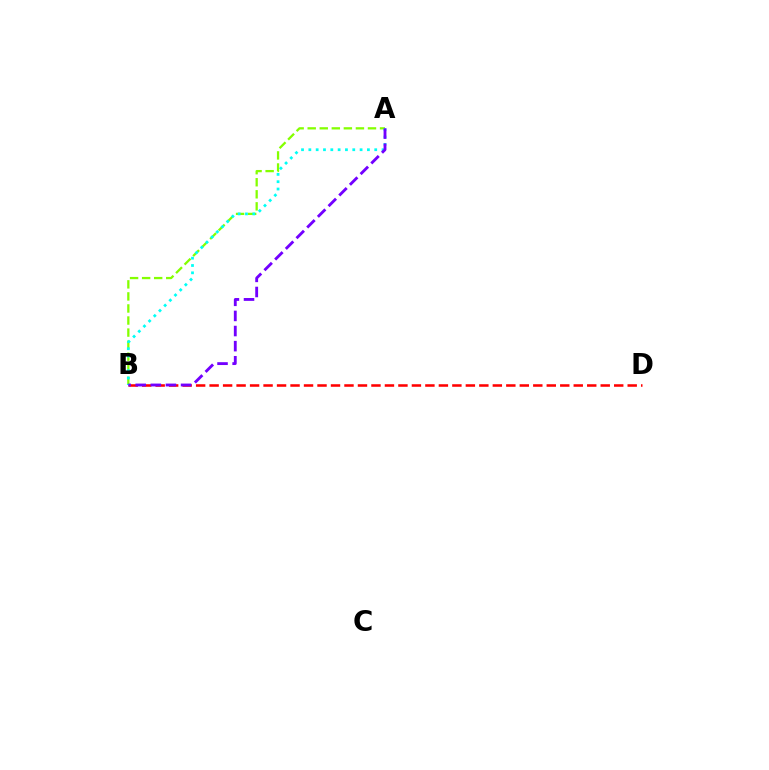{('B', 'D'): [{'color': '#ff0000', 'line_style': 'dashed', 'thickness': 1.83}], ('A', 'B'): [{'color': '#84ff00', 'line_style': 'dashed', 'thickness': 1.64}, {'color': '#00fff6', 'line_style': 'dotted', 'thickness': 1.99}, {'color': '#7200ff', 'line_style': 'dashed', 'thickness': 2.05}]}